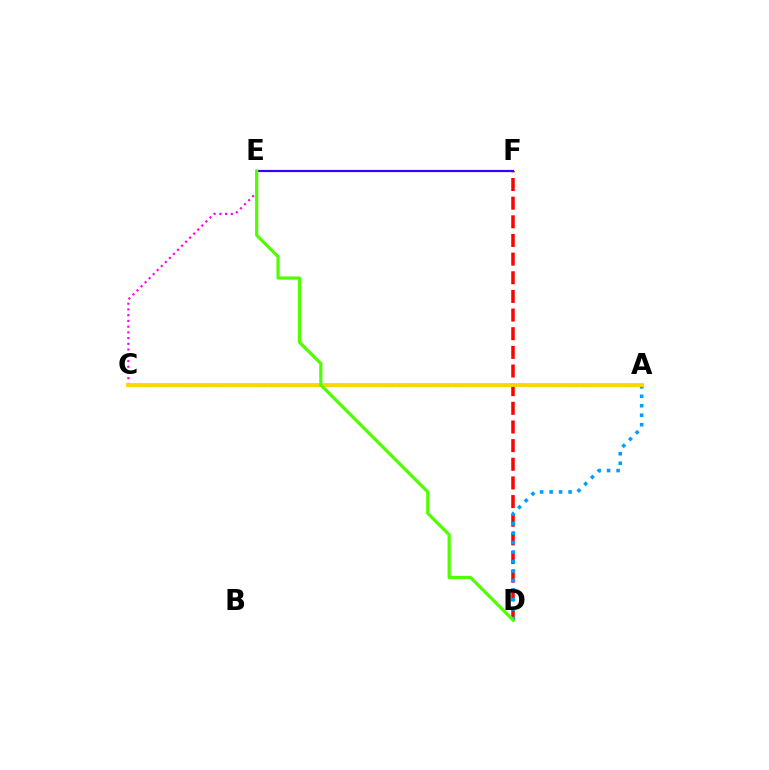{('A', 'C'): [{'color': '#00ff86', 'line_style': 'dashed', 'thickness': 1.92}, {'color': '#ffd500', 'line_style': 'solid', 'thickness': 2.79}], ('D', 'F'): [{'color': '#ff0000', 'line_style': 'dashed', 'thickness': 2.53}], ('C', 'E'): [{'color': '#ff00ed', 'line_style': 'dotted', 'thickness': 1.56}], ('E', 'F'): [{'color': '#3700ff', 'line_style': 'solid', 'thickness': 1.59}], ('A', 'D'): [{'color': '#009eff', 'line_style': 'dotted', 'thickness': 2.58}], ('D', 'E'): [{'color': '#4fff00', 'line_style': 'solid', 'thickness': 2.3}]}